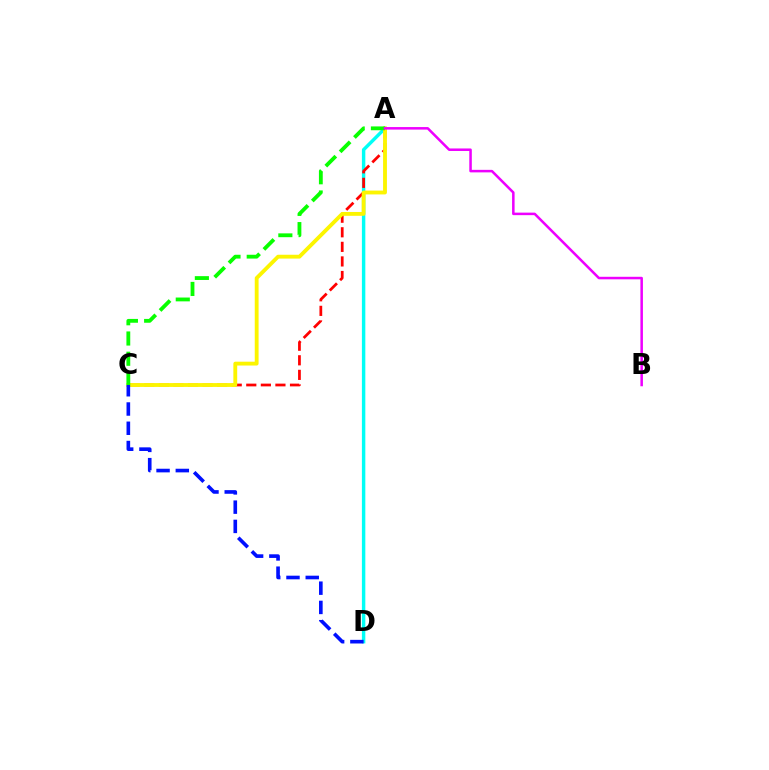{('A', 'D'): [{'color': '#00fff6', 'line_style': 'solid', 'thickness': 2.47}], ('A', 'C'): [{'color': '#ff0000', 'line_style': 'dashed', 'thickness': 1.98}, {'color': '#fcf500', 'line_style': 'solid', 'thickness': 2.76}, {'color': '#08ff00', 'line_style': 'dashed', 'thickness': 2.75}], ('C', 'D'): [{'color': '#0010ff', 'line_style': 'dashed', 'thickness': 2.62}], ('A', 'B'): [{'color': '#ee00ff', 'line_style': 'solid', 'thickness': 1.82}]}